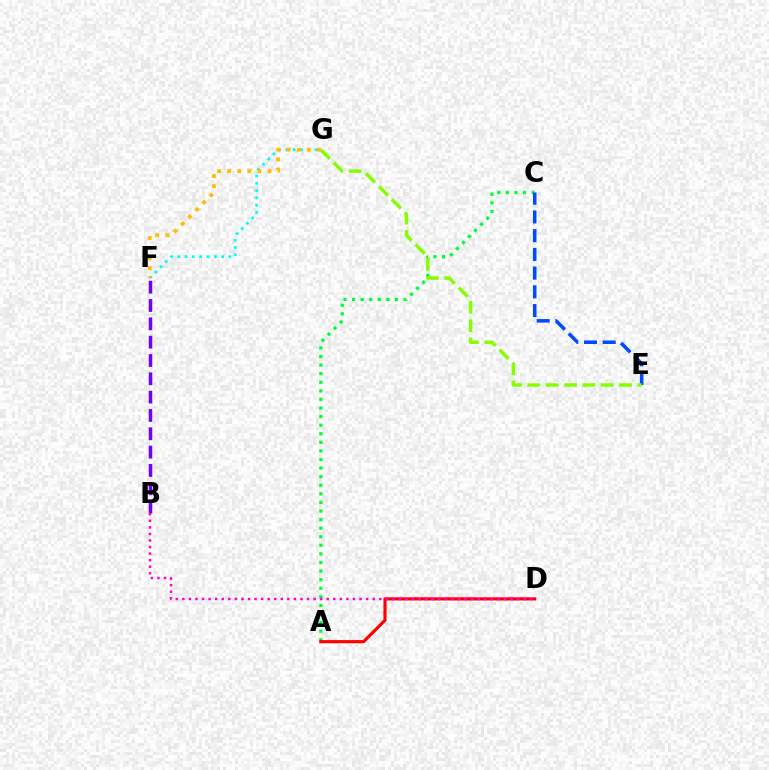{('A', 'C'): [{'color': '#00ff39', 'line_style': 'dotted', 'thickness': 2.33}], ('C', 'E'): [{'color': '#004bff', 'line_style': 'dashed', 'thickness': 2.54}], ('B', 'F'): [{'color': '#7200ff', 'line_style': 'dashed', 'thickness': 2.49}], ('A', 'D'): [{'color': '#ff0000', 'line_style': 'solid', 'thickness': 2.26}], ('E', 'G'): [{'color': '#84ff00', 'line_style': 'dashed', 'thickness': 2.49}], ('B', 'D'): [{'color': '#ff00cf', 'line_style': 'dotted', 'thickness': 1.78}], ('F', 'G'): [{'color': '#00fff6', 'line_style': 'dotted', 'thickness': 1.98}, {'color': '#ffbd00', 'line_style': 'dotted', 'thickness': 2.75}]}